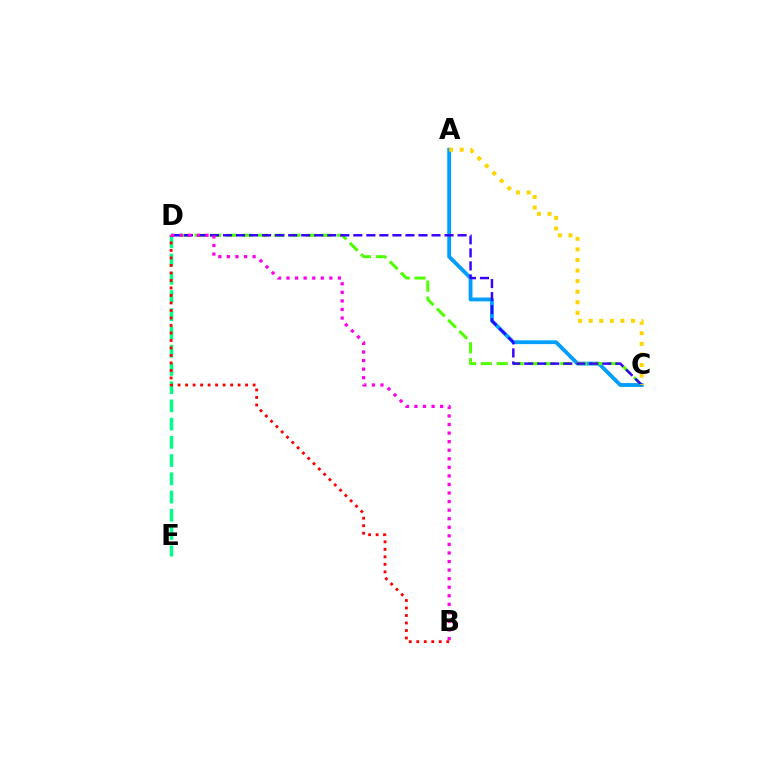{('D', 'E'): [{'color': '#00ff86', 'line_style': 'dashed', 'thickness': 2.48}], ('A', 'C'): [{'color': '#009eff', 'line_style': 'solid', 'thickness': 2.75}, {'color': '#ffd500', 'line_style': 'dotted', 'thickness': 2.87}], ('B', 'D'): [{'color': '#ff0000', 'line_style': 'dotted', 'thickness': 2.04}, {'color': '#ff00ed', 'line_style': 'dotted', 'thickness': 2.33}], ('C', 'D'): [{'color': '#4fff00', 'line_style': 'dashed', 'thickness': 2.15}, {'color': '#3700ff', 'line_style': 'dashed', 'thickness': 1.77}]}